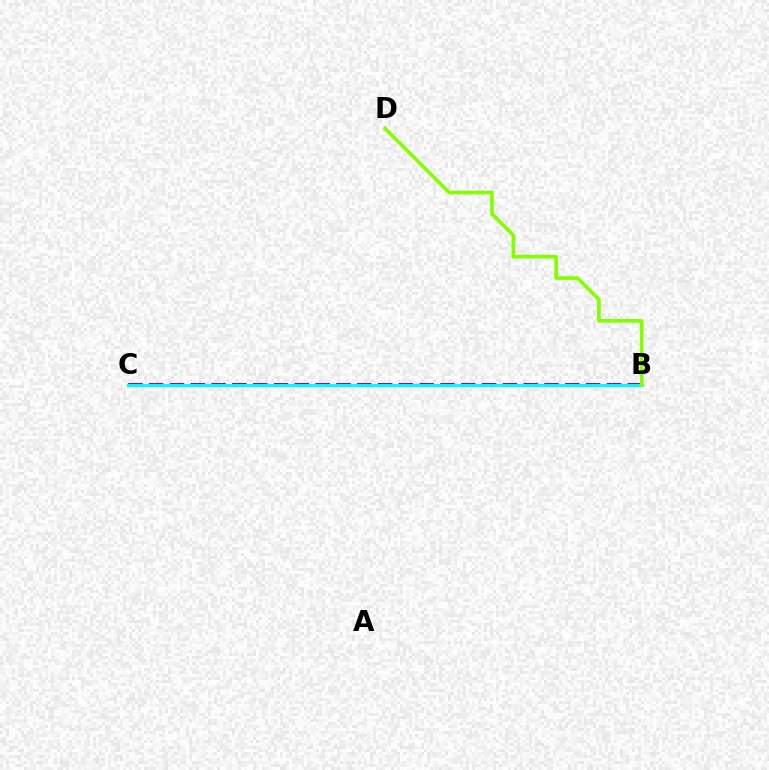{('B', 'C'): [{'color': '#7200ff', 'line_style': 'dashed', 'thickness': 2.83}, {'color': '#ff0000', 'line_style': 'dotted', 'thickness': 1.97}, {'color': '#00fff6', 'line_style': 'solid', 'thickness': 2.11}], ('B', 'D'): [{'color': '#84ff00', 'line_style': 'solid', 'thickness': 2.62}]}